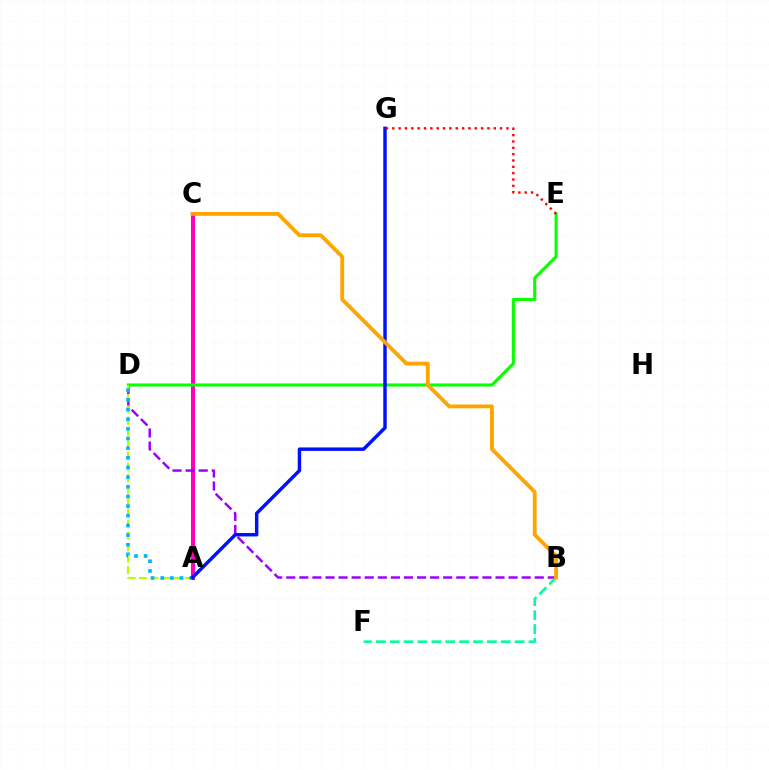{('A', 'C'): [{'color': '#ff00bd', 'line_style': 'solid', 'thickness': 2.9}], ('B', 'D'): [{'color': '#9b00ff', 'line_style': 'dashed', 'thickness': 1.78}], ('D', 'E'): [{'color': '#08ff00', 'line_style': 'solid', 'thickness': 2.23}], ('A', 'D'): [{'color': '#b3ff00', 'line_style': 'dashed', 'thickness': 1.56}, {'color': '#00b5ff', 'line_style': 'dotted', 'thickness': 2.62}], ('A', 'G'): [{'color': '#0010ff', 'line_style': 'solid', 'thickness': 2.49}], ('B', 'F'): [{'color': '#00ff9d', 'line_style': 'dashed', 'thickness': 1.89}], ('B', 'C'): [{'color': '#ffa500', 'line_style': 'solid', 'thickness': 2.77}], ('E', 'G'): [{'color': '#ff0000', 'line_style': 'dotted', 'thickness': 1.72}]}